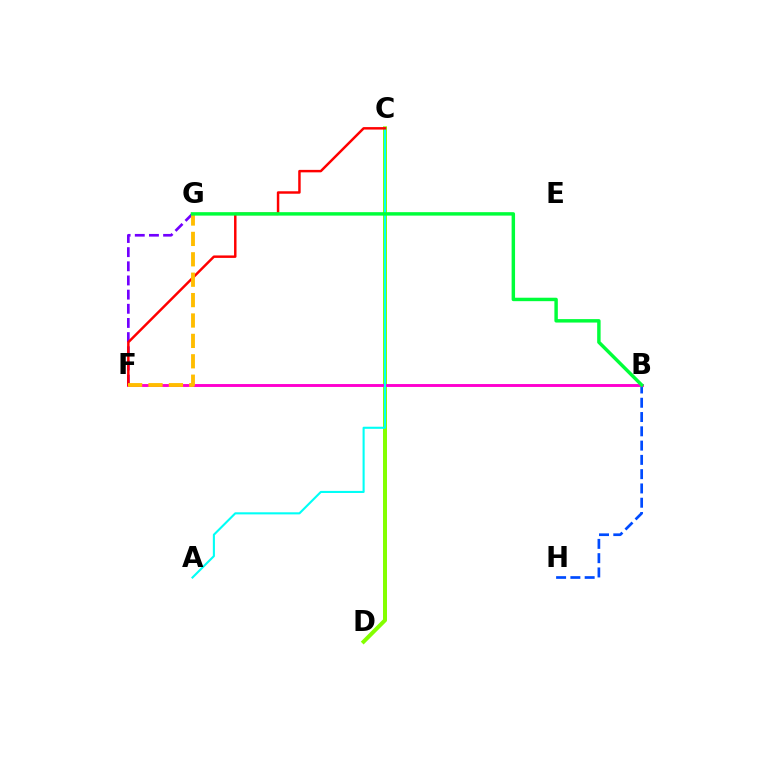{('B', 'H'): [{'color': '#004bff', 'line_style': 'dashed', 'thickness': 1.94}], ('C', 'D'): [{'color': '#84ff00', 'line_style': 'solid', 'thickness': 2.87}], ('F', 'G'): [{'color': '#7200ff', 'line_style': 'dashed', 'thickness': 1.92}, {'color': '#ffbd00', 'line_style': 'dashed', 'thickness': 2.77}], ('B', 'F'): [{'color': '#ff00cf', 'line_style': 'solid', 'thickness': 2.09}], ('A', 'C'): [{'color': '#00fff6', 'line_style': 'solid', 'thickness': 1.51}], ('C', 'F'): [{'color': '#ff0000', 'line_style': 'solid', 'thickness': 1.77}], ('B', 'G'): [{'color': '#00ff39', 'line_style': 'solid', 'thickness': 2.48}]}